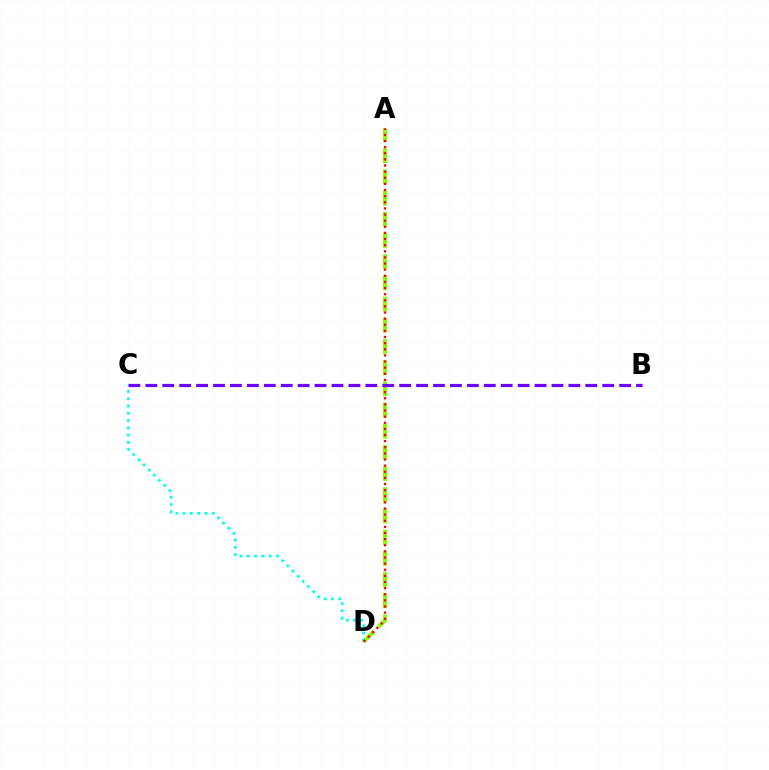{('A', 'D'): [{'color': '#84ff00', 'line_style': 'dashed', 'thickness': 2.88}, {'color': '#ff0000', 'line_style': 'dotted', 'thickness': 1.66}], ('C', 'D'): [{'color': '#00fff6', 'line_style': 'dotted', 'thickness': 1.97}], ('B', 'C'): [{'color': '#7200ff', 'line_style': 'dashed', 'thickness': 2.3}]}